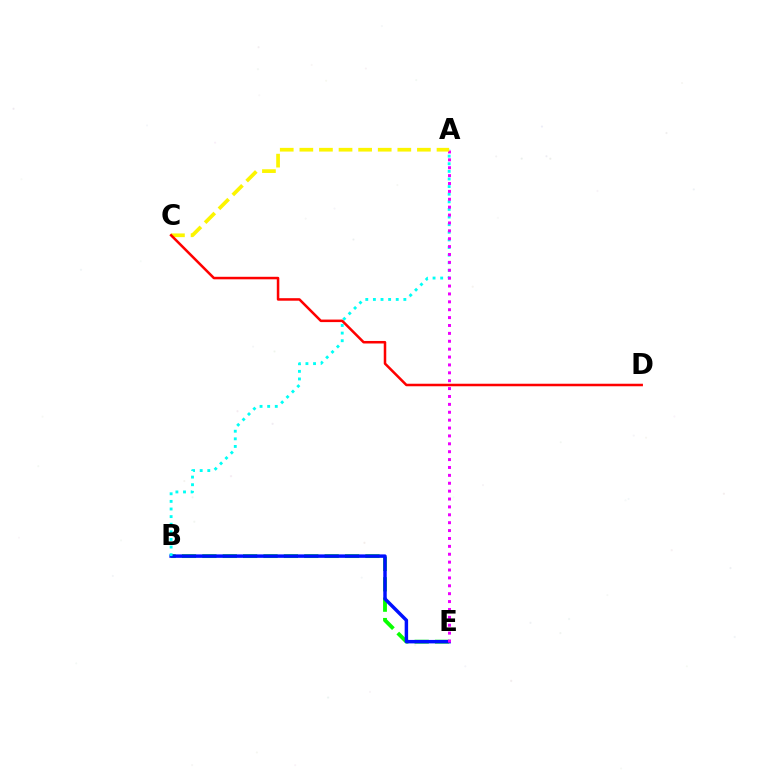{('B', 'E'): [{'color': '#08ff00', 'line_style': 'dashed', 'thickness': 2.77}, {'color': '#0010ff', 'line_style': 'solid', 'thickness': 2.49}], ('A', 'B'): [{'color': '#00fff6', 'line_style': 'dotted', 'thickness': 2.07}], ('A', 'E'): [{'color': '#ee00ff', 'line_style': 'dotted', 'thickness': 2.14}], ('A', 'C'): [{'color': '#fcf500', 'line_style': 'dashed', 'thickness': 2.66}], ('C', 'D'): [{'color': '#ff0000', 'line_style': 'solid', 'thickness': 1.82}]}